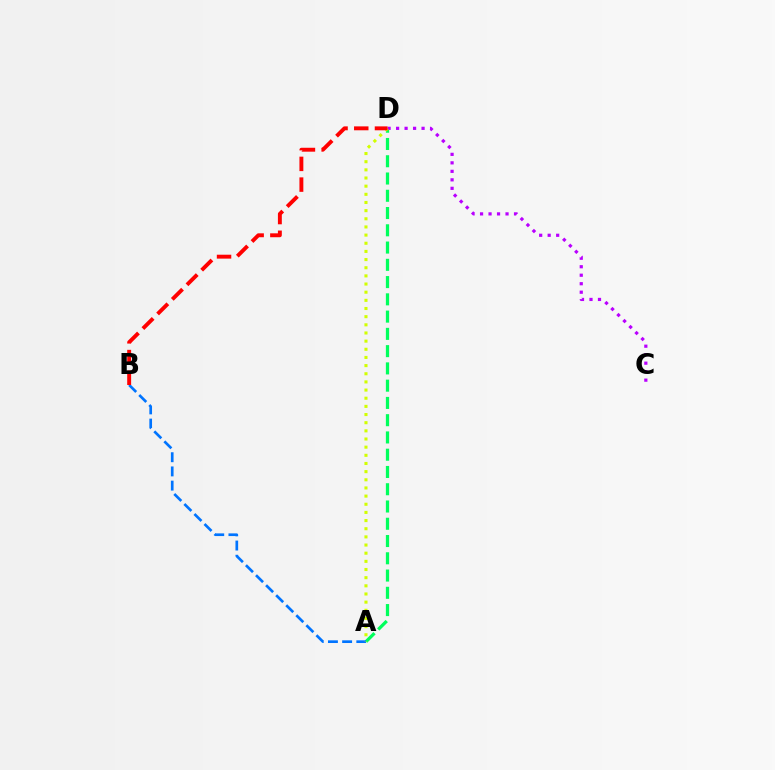{('A', 'D'): [{'color': '#00ff5c', 'line_style': 'dashed', 'thickness': 2.35}, {'color': '#d1ff00', 'line_style': 'dotted', 'thickness': 2.22}], ('C', 'D'): [{'color': '#b900ff', 'line_style': 'dotted', 'thickness': 2.31}], ('A', 'B'): [{'color': '#0074ff', 'line_style': 'dashed', 'thickness': 1.93}], ('B', 'D'): [{'color': '#ff0000', 'line_style': 'dashed', 'thickness': 2.81}]}